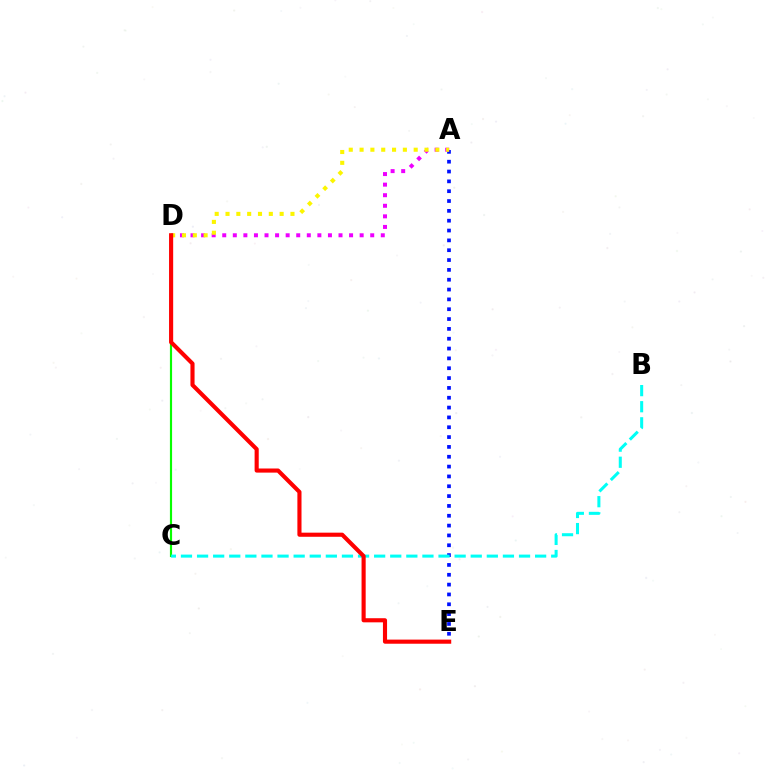{('A', 'E'): [{'color': '#0010ff', 'line_style': 'dotted', 'thickness': 2.67}], ('C', 'D'): [{'color': '#08ff00', 'line_style': 'solid', 'thickness': 1.56}], ('B', 'C'): [{'color': '#00fff6', 'line_style': 'dashed', 'thickness': 2.19}], ('A', 'D'): [{'color': '#ee00ff', 'line_style': 'dotted', 'thickness': 2.87}, {'color': '#fcf500', 'line_style': 'dotted', 'thickness': 2.94}], ('D', 'E'): [{'color': '#ff0000', 'line_style': 'solid', 'thickness': 2.97}]}